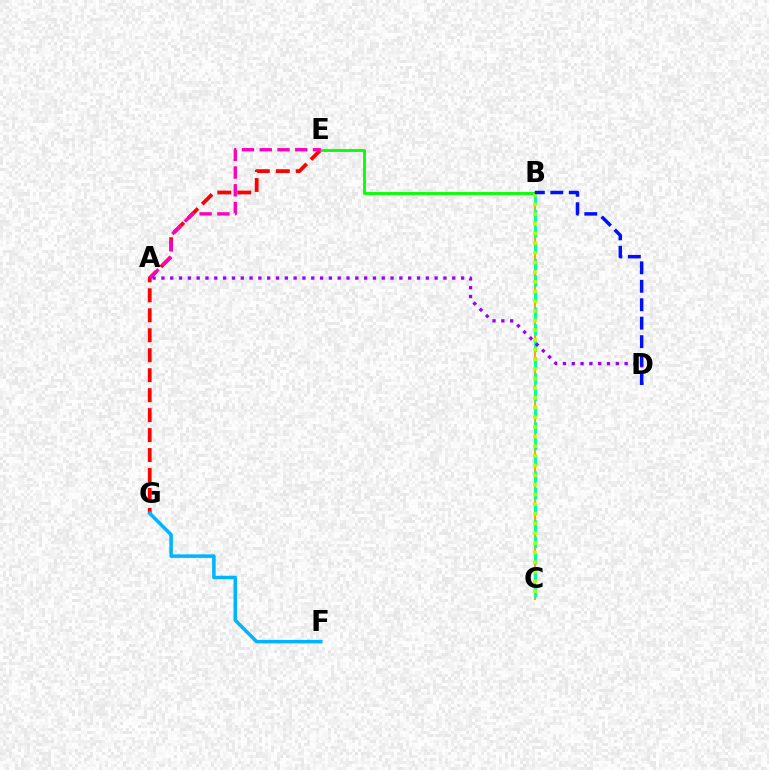{('B', 'C'): [{'color': '#ffa500', 'line_style': 'solid', 'thickness': 1.54}, {'color': '#00ff9d', 'line_style': 'dashed', 'thickness': 2.22}, {'color': '#b3ff00', 'line_style': 'dotted', 'thickness': 2.63}], ('E', 'G'): [{'color': '#ff0000', 'line_style': 'dashed', 'thickness': 2.71}], ('B', 'E'): [{'color': '#08ff00', 'line_style': 'solid', 'thickness': 2.06}], ('A', 'E'): [{'color': '#ff00bd', 'line_style': 'dashed', 'thickness': 2.41}], ('F', 'G'): [{'color': '#00b5ff', 'line_style': 'solid', 'thickness': 2.53}], ('A', 'D'): [{'color': '#9b00ff', 'line_style': 'dotted', 'thickness': 2.39}], ('B', 'D'): [{'color': '#0010ff', 'line_style': 'dashed', 'thickness': 2.51}]}